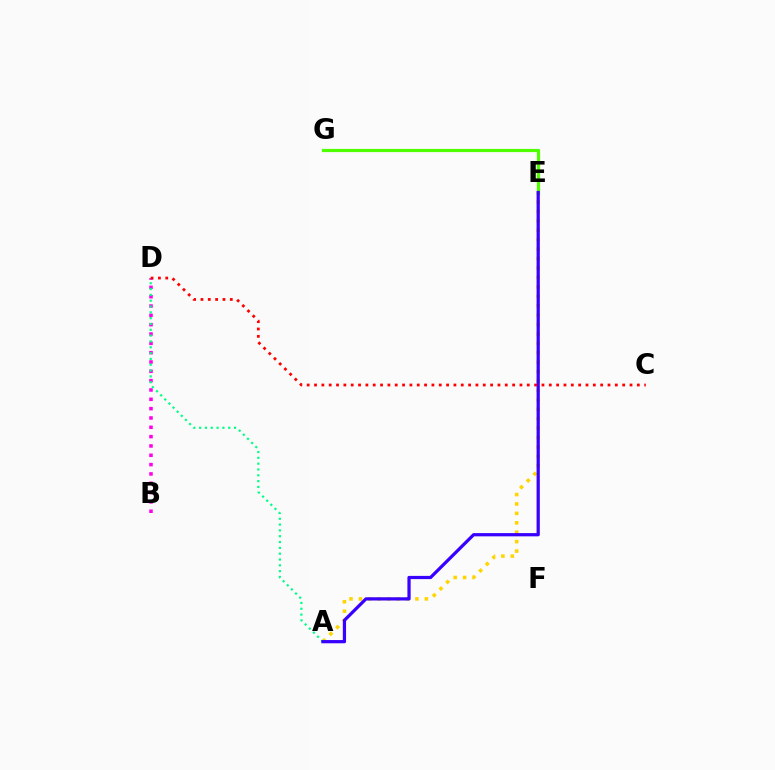{('E', 'G'): [{'color': '#009eff', 'line_style': 'dashed', 'thickness': 1.85}, {'color': '#4fff00', 'line_style': 'solid', 'thickness': 2.3}], ('B', 'D'): [{'color': '#ff00ed', 'line_style': 'dotted', 'thickness': 2.53}], ('A', 'E'): [{'color': '#ffd500', 'line_style': 'dotted', 'thickness': 2.56}, {'color': '#3700ff', 'line_style': 'solid', 'thickness': 2.32}], ('A', 'D'): [{'color': '#00ff86', 'line_style': 'dotted', 'thickness': 1.58}], ('C', 'D'): [{'color': '#ff0000', 'line_style': 'dotted', 'thickness': 1.99}]}